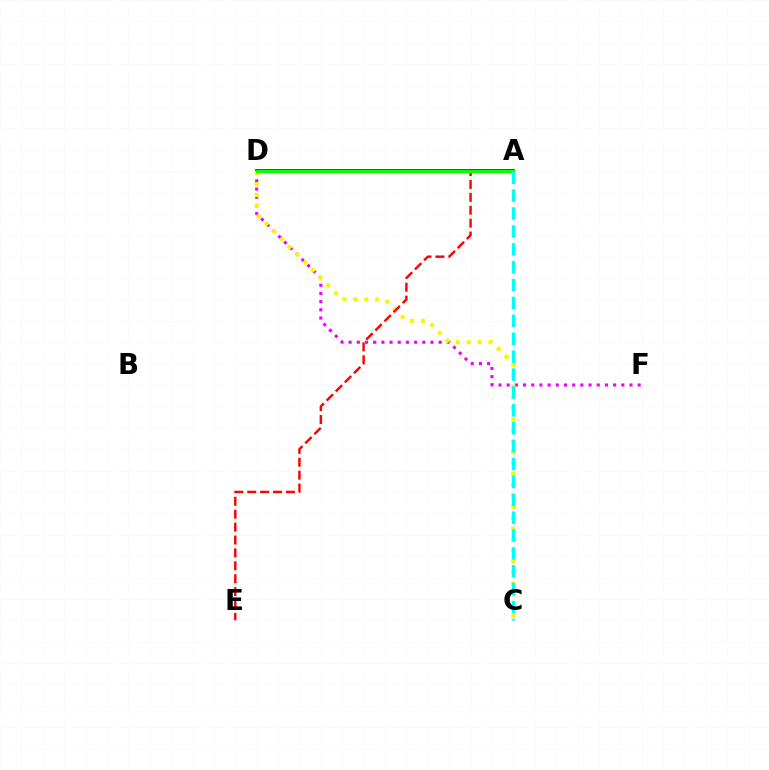{('D', 'F'): [{'color': '#ee00ff', 'line_style': 'dotted', 'thickness': 2.22}], ('A', 'D'): [{'color': '#0010ff', 'line_style': 'solid', 'thickness': 2.63}, {'color': '#08ff00', 'line_style': 'solid', 'thickness': 2.22}], ('C', 'D'): [{'color': '#fcf500', 'line_style': 'dotted', 'thickness': 2.97}], ('A', 'E'): [{'color': '#ff0000', 'line_style': 'dashed', 'thickness': 1.75}], ('A', 'C'): [{'color': '#00fff6', 'line_style': 'dashed', 'thickness': 2.43}]}